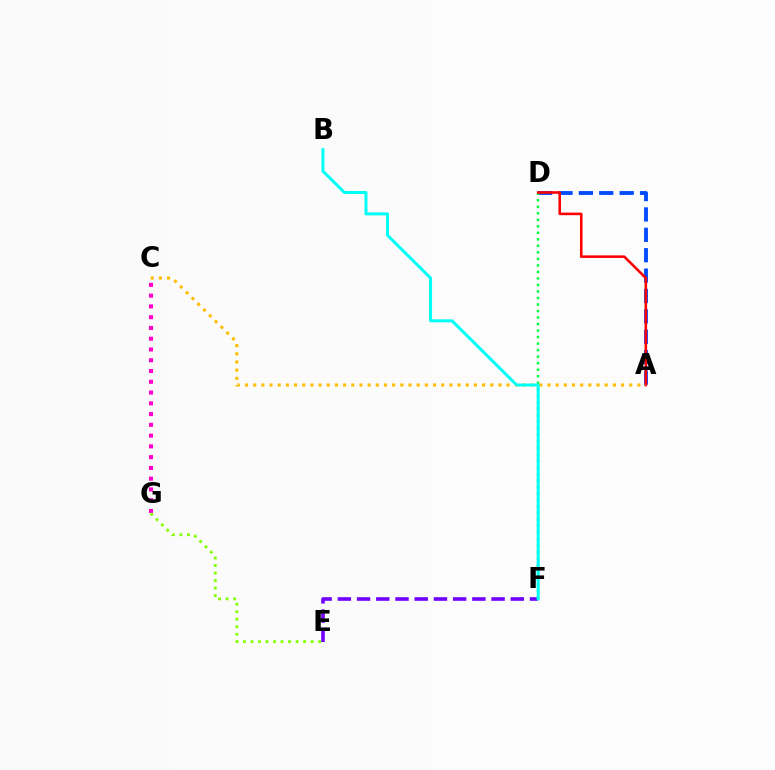{('A', 'D'): [{'color': '#004bff', 'line_style': 'dashed', 'thickness': 2.77}, {'color': '#ff0000', 'line_style': 'solid', 'thickness': 1.85}], ('E', 'F'): [{'color': '#7200ff', 'line_style': 'dashed', 'thickness': 2.61}], ('D', 'F'): [{'color': '#00ff39', 'line_style': 'dotted', 'thickness': 1.77}], ('C', 'G'): [{'color': '#ff00cf', 'line_style': 'dotted', 'thickness': 2.93}], ('A', 'C'): [{'color': '#ffbd00', 'line_style': 'dotted', 'thickness': 2.22}], ('E', 'G'): [{'color': '#84ff00', 'line_style': 'dotted', 'thickness': 2.04}], ('B', 'F'): [{'color': '#00fff6', 'line_style': 'solid', 'thickness': 2.15}]}